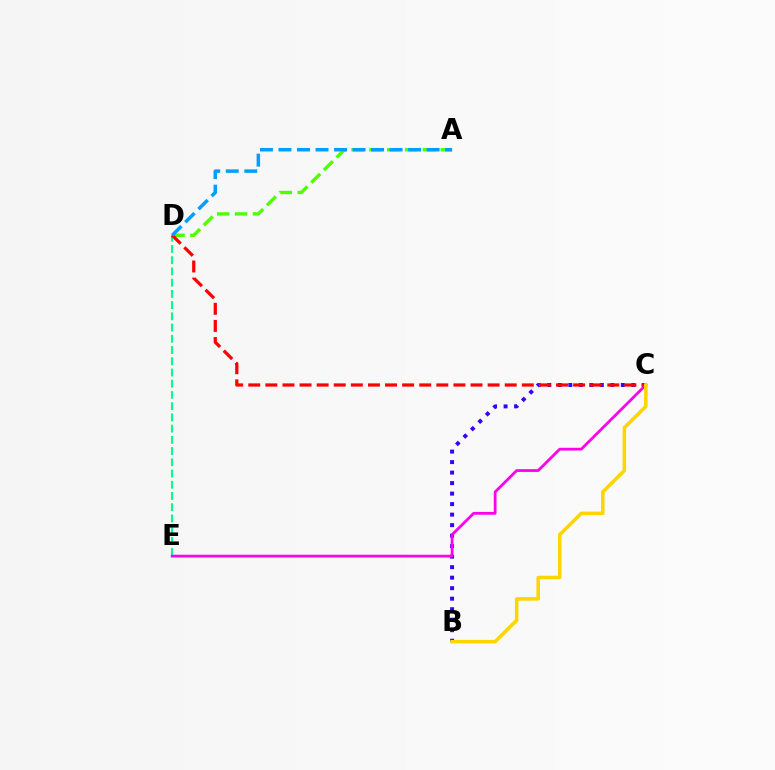{('D', 'E'): [{'color': '#00ff86', 'line_style': 'dashed', 'thickness': 1.53}], ('B', 'C'): [{'color': '#3700ff', 'line_style': 'dotted', 'thickness': 2.85}, {'color': '#ffd500', 'line_style': 'solid', 'thickness': 2.54}], ('A', 'D'): [{'color': '#4fff00', 'line_style': 'dashed', 'thickness': 2.43}, {'color': '#009eff', 'line_style': 'dashed', 'thickness': 2.52}], ('C', 'D'): [{'color': '#ff0000', 'line_style': 'dashed', 'thickness': 2.32}], ('C', 'E'): [{'color': '#ff00ed', 'line_style': 'solid', 'thickness': 2.0}]}